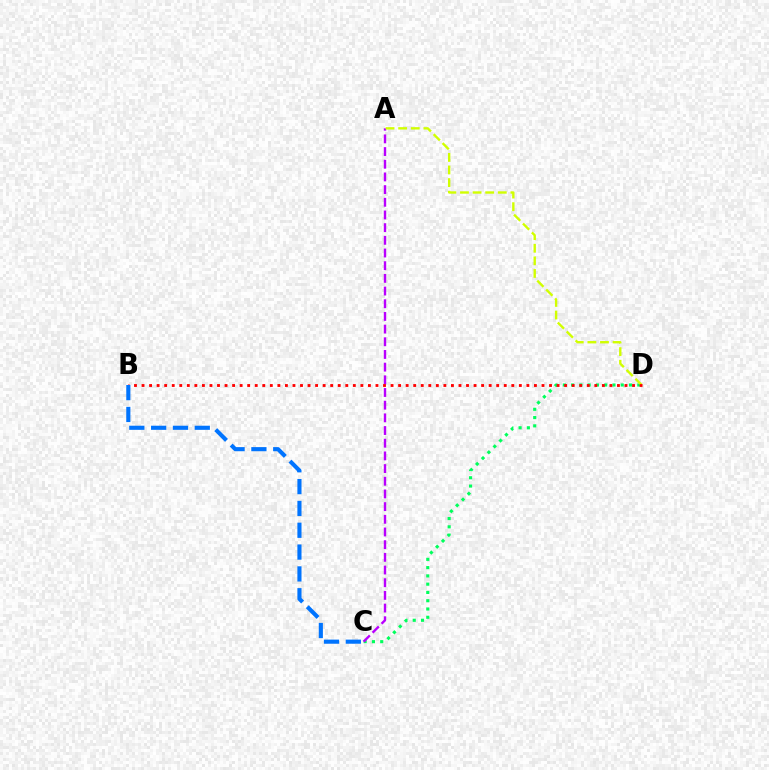{('C', 'D'): [{'color': '#00ff5c', 'line_style': 'dotted', 'thickness': 2.25}], ('A', 'C'): [{'color': '#b900ff', 'line_style': 'dashed', 'thickness': 1.72}], ('A', 'D'): [{'color': '#d1ff00', 'line_style': 'dashed', 'thickness': 1.71}], ('B', 'D'): [{'color': '#ff0000', 'line_style': 'dotted', 'thickness': 2.05}], ('B', 'C'): [{'color': '#0074ff', 'line_style': 'dashed', 'thickness': 2.96}]}